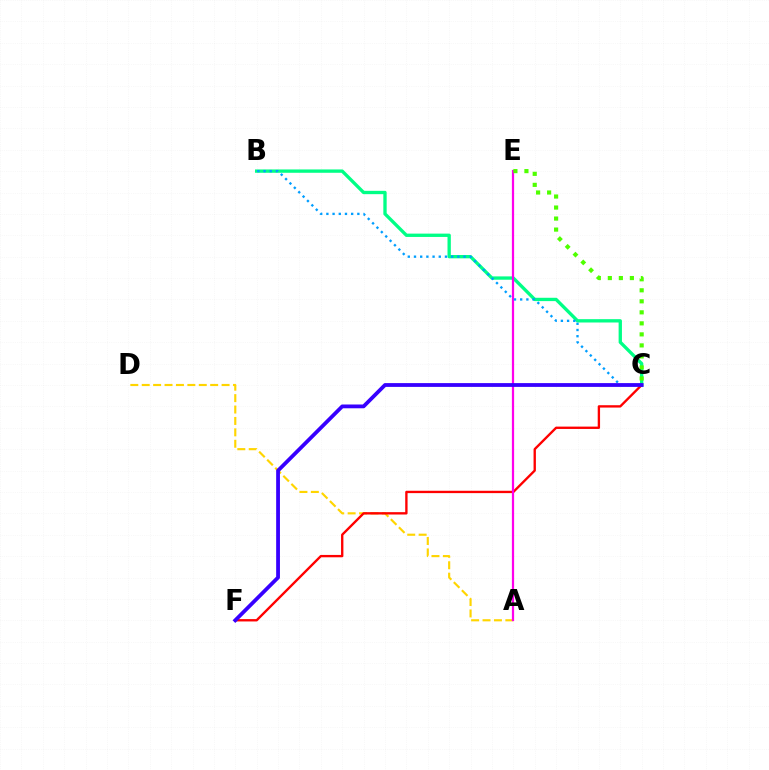{('A', 'D'): [{'color': '#ffd500', 'line_style': 'dashed', 'thickness': 1.55}], ('B', 'C'): [{'color': '#00ff86', 'line_style': 'solid', 'thickness': 2.4}, {'color': '#009eff', 'line_style': 'dotted', 'thickness': 1.68}], ('C', 'F'): [{'color': '#ff0000', 'line_style': 'solid', 'thickness': 1.69}, {'color': '#3700ff', 'line_style': 'solid', 'thickness': 2.73}], ('A', 'E'): [{'color': '#ff00ed', 'line_style': 'solid', 'thickness': 1.6}], ('C', 'E'): [{'color': '#4fff00', 'line_style': 'dotted', 'thickness': 2.99}]}